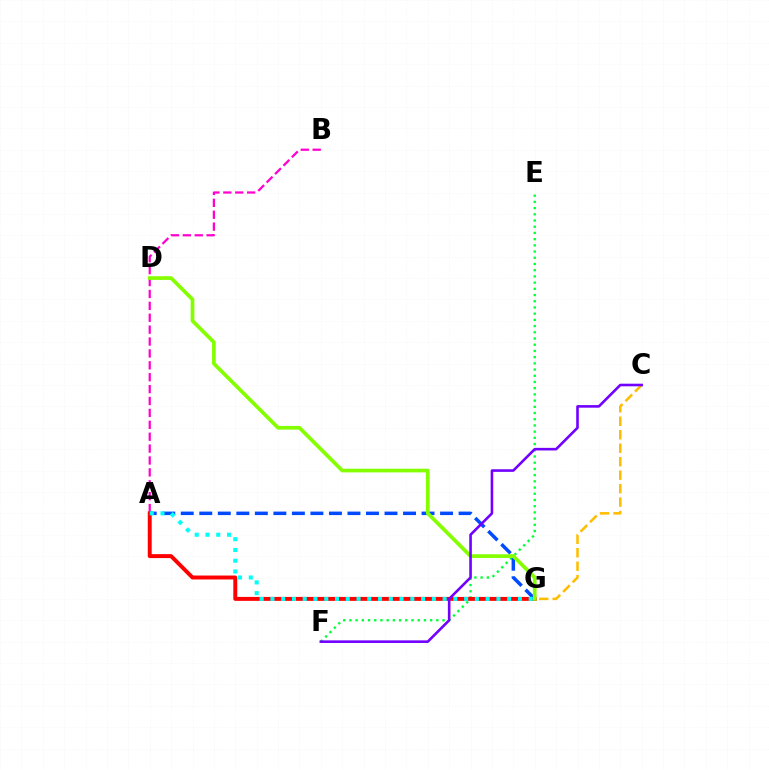{('E', 'F'): [{'color': '#00ff39', 'line_style': 'dotted', 'thickness': 1.69}], ('A', 'B'): [{'color': '#ff00cf', 'line_style': 'dashed', 'thickness': 1.62}], ('A', 'G'): [{'color': '#ff0000', 'line_style': 'solid', 'thickness': 2.84}, {'color': '#004bff', 'line_style': 'dashed', 'thickness': 2.52}, {'color': '#00fff6', 'line_style': 'dotted', 'thickness': 2.92}], ('C', 'G'): [{'color': '#ffbd00', 'line_style': 'dashed', 'thickness': 1.83}], ('D', 'G'): [{'color': '#84ff00', 'line_style': 'solid', 'thickness': 2.66}], ('C', 'F'): [{'color': '#7200ff', 'line_style': 'solid', 'thickness': 1.87}]}